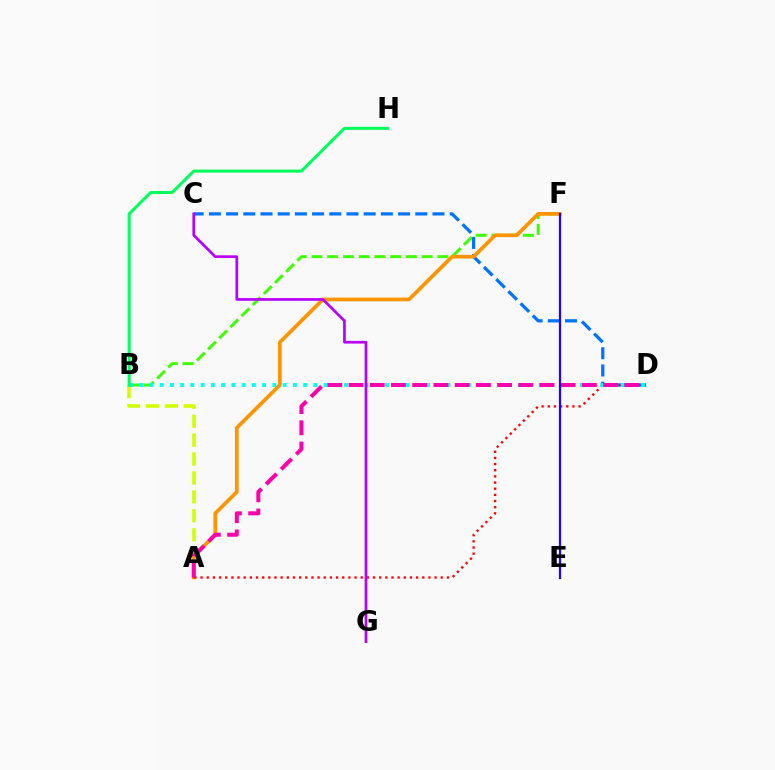{('A', 'B'): [{'color': '#d1ff00', 'line_style': 'dashed', 'thickness': 2.57}], ('B', 'F'): [{'color': '#3dff00', 'line_style': 'dashed', 'thickness': 2.14}], ('C', 'D'): [{'color': '#0074ff', 'line_style': 'dashed', 'thickness': 2.34}], ('A', 'F'): [{'color': '#ff9400', 'line_style': 'solid', 'thickness': 2.66}], ('A', 'D'): [{'color': '#ff0000', 'line_style': 'dotted', 'thickness': 1.67}, {'color': '#ff00ac', 'line_style': 'dashed', 'thickness': 2.88}], ('B', 'D'): [{'color': '#00fff6', 'line_style': 'dotted', 'thickness': 2.78}], ('C', 'G'): [{'color': '#b900ff', 'line_style': 'solid', 'thickness': 1.95}], ('E', 'F'): [{'color': '#2500ff', 'line_style': 'solid', 'thickness': 1.6}], ('B', 'H'): [{'color': '#00ff5c', 'line_style': 'solid', 'thickness': 2.19}]}